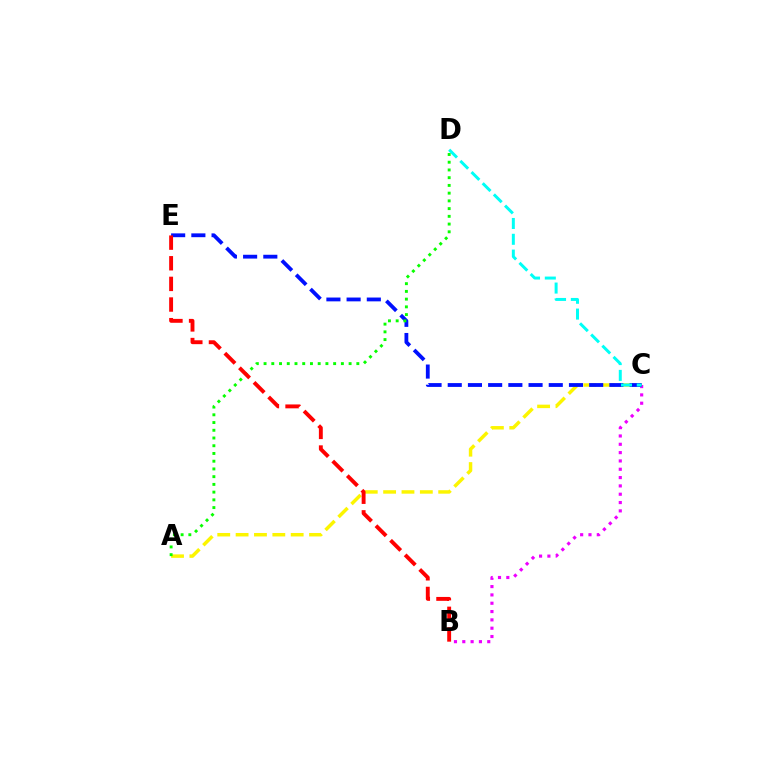{('B', 'C'): [{'color': '#ee00ff', 'line_style': 'dotted', 'thickness': 2.26}], ('A', 'C'): [{'color': '#fcf500', 'line_style': 'dashed', 'thickness': 2.49}], ('C', 'E'): [{'color': '#0010ff', 'line_style': 'dashed', 'thickness': 2.74}], ('C', 'D'): [{'color': '#00fff6', 'line_style': 'dashed', 'thickness': 2.15}], ('A', 'D'): [{'color': '#08ff00', 'line_style': 'dotted', 'thickness': 2.1}], ('B', 'E'): [{'color': '#ff0000', 'line_style': 'dashed', 'thickness': 2.8}]}